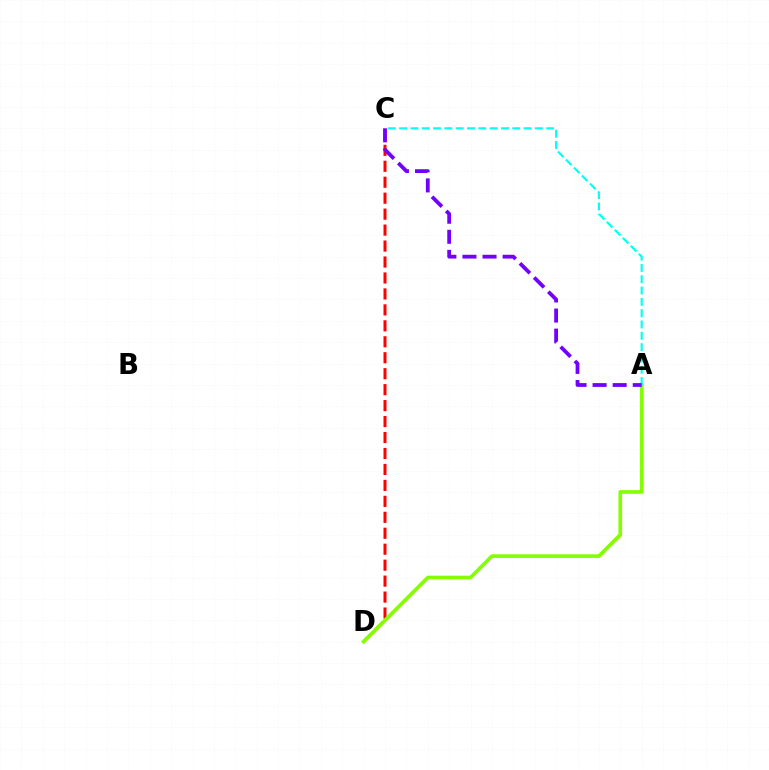{('C', 'D'): [{'color': '#ff0000', 'line_style': 'dashed', 'thickness': 2.17}], ('A', 'D'): [{'color': '#84ff00', 'line_style': 'solid', 'thickness': 2.63}], ('A', 'C'): [{'color': '#00fff6', 'line_style': 'dashed', 'thickness': 1.54}, {'color': '#7200ff', 'line_style': 'dashed', 'thickness': 2.73}]}